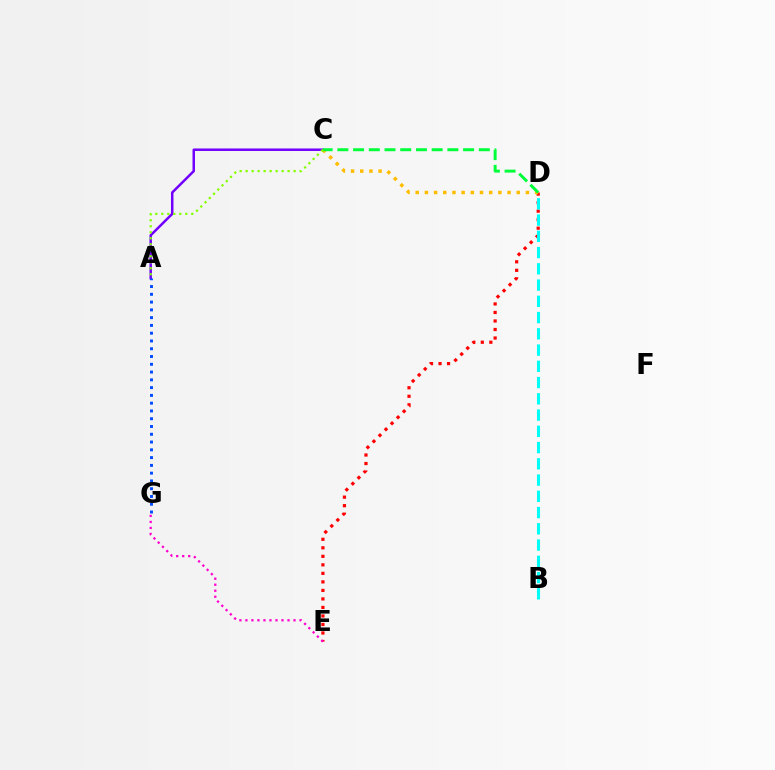{('A', 'C'): [{'color': '#7200ff', 'line_style': 'solid', 'thickness': 1.8}, {'color': '#84ff00', 'line_style': 'dotted', 'thickness': 1.63}], ('D', 'E'): [{'color': '#ff0000', 'line_style': 'dotted', 'thickness': 2.31}], ('C', 'D'): [{'color': '#ffbd00', 'line_style': 'dotted', 'thickness': 2.5}, {'color': '#00ff39', 'line_style': 'dashed', 'thickness': 2.14}], ('E', 'G'): [{'color': '#ff00cf', 'line_style': 'dotted', 'thickness': 1.63}], ('B', 'D'): [{'color': '#00fff6', 'line_style': 'dashed', 'thickness': 2.21}], ('A', 'G'): [{'color': '#004bff', 'line_style': 'dotted', 'thickness': 2.11}]}